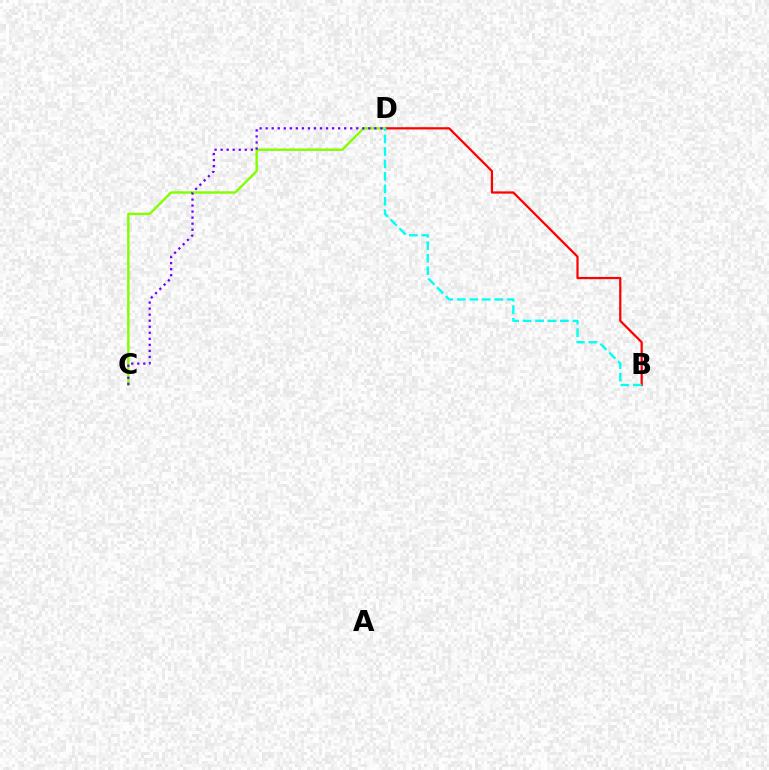{('B', 'D'): [{'color': '#ff0000', 'line_style': 'solid', 'thickness': 1.61}, {'color': '#00fff6', 'line_style': 'dashed', 'thickness': 1.69}], ('C', 'D'): [{'color': '#84ff00', 'line_style': 'solid', 'thickness': 1.74}, {'color': '#7200ff', 'line_style': 'dotted', 'thickness': 1.64}]}